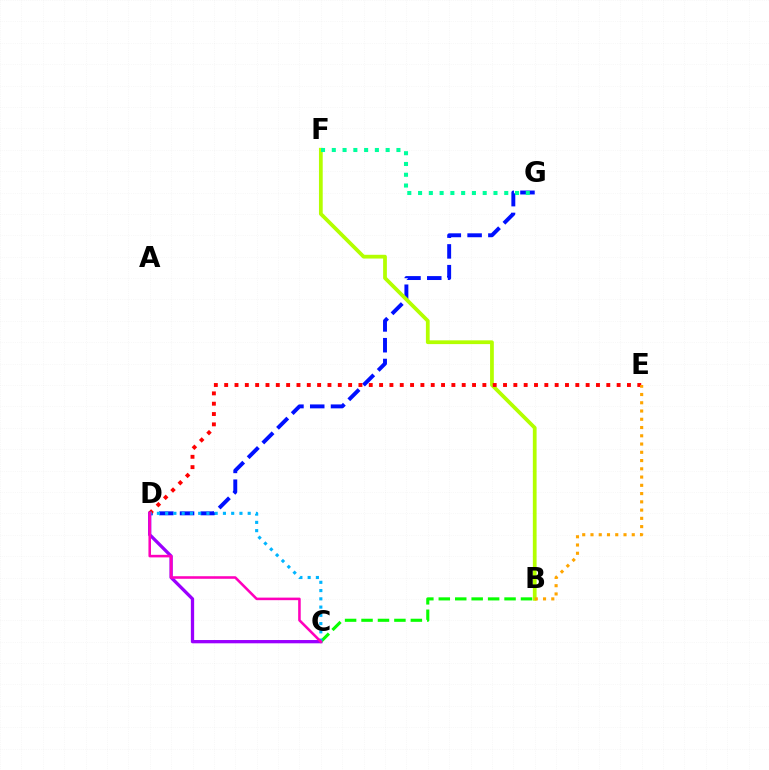{('D', 'G'): [{'color': '#0010ff', 'line_style': 'dashed', 'thickness': 2.82}], ('B', 'F'): [{'color': '#b3ff00', 'line_style': 'solid', 'thickness': 2.7}], ('D', 'E'): [{'color': '#ff0000', 'line_style': 'dotted', 'thickness': 2.81}], ('F', 'G'): [{'color': '#00ff9d', 'line_style': 'dotted', 'thickness': 2.93}], ('B', 'E'): [{'color': '#ffa500', 'line_style': 'dotted', 'thickness': 2.24}], ('C', 'D'): [{'color': '#9b00ff', 'line_style': 'solid', 'thickness': 2.37}, {'color': '#00b5ff', 'line_style': 'dotted', 'thickness': 2.24}, {'color': '#ff00bd', 'line_style': 'solid', 'thickness': 1.84}], ('B', 'C'): [{'color': '#08ff00', 'line_style': 'dashed', 'thickness': 2.23}]}